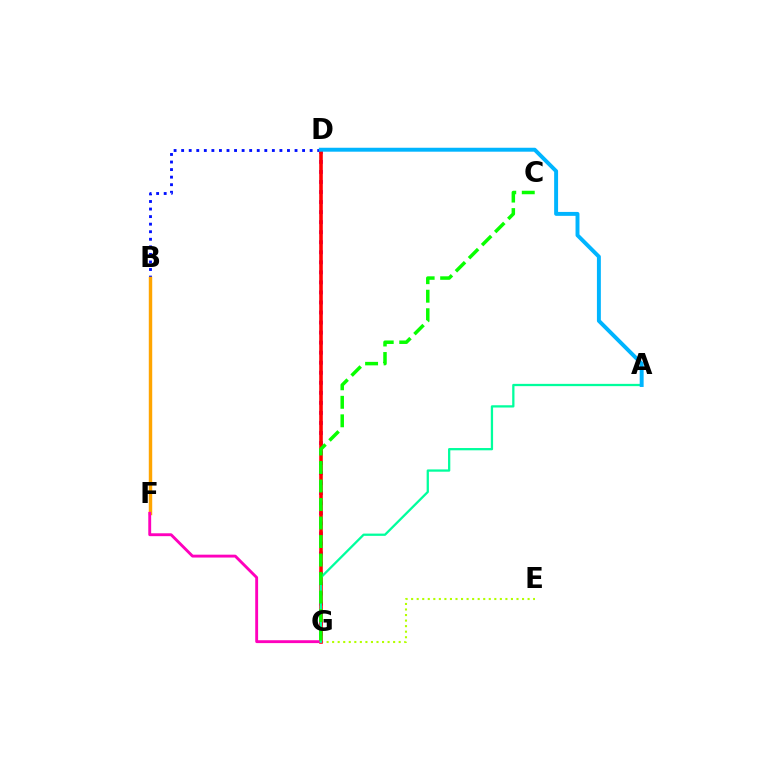{('D', 'G'): [{'color': '#9b00ff', 'line_style': 'dotted', 'thickness': 2.73}, {'color': '#ff0000', 'line_style': 'solid', 'thickness': 2.58}], ('E', 'G'): [{'color': '#b3ff00', 'line_style': 'dotted', 'thickness': 1.51}], ('B', 'D'): [{'color': '#0010ff', 'line_style': 'dotted', 'thickness': 2.05}], ('B', 'F'): [{'color': '#ffa500', 'line_style': 'solid', 'thickness': 2.47}], ('F', 'G'): [{'color': '#ff00bd', 'line_style': 'solid', 'thickness': 2.07}], ('A', 'G'): [{'color': '#00ff9d', 'line_style': 'solid', 'thickness': 1.64}], ('A', 'D'): [{'color': '#00b5ff', 'line_style': 'solid', 'thickness': 2.83}], ('C', 'G'): [{'color': '#08ff00', 'line_style': 'dashed', 'thickness': 2.51}]}